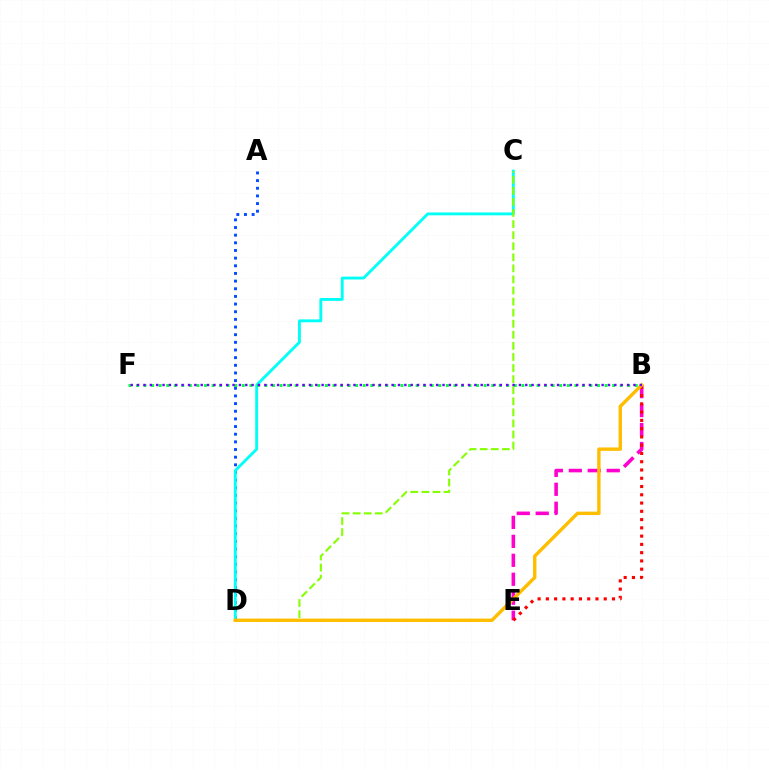{('A', 'D'): [{'color': '#004bff', 'line_style': 'dotted', 'thickness': 2.08}], ('C', 'D'): [{'color': '#00fff6', 'line_style': 'solid', 'thickness': 2.07}, {'color': '#84ff00', 'line_style': 'dashed', 'thickness': 1.5}], ('B', 'E'): [{'color': '#ff00cf', 'line_style': 'dashed', 'thickness': 2.58}, {'color': '#ff0000', 'line_style': 'dotted', 'thickness': 2.25}], ('B', 'F'): [{'color': '#00ff39', 'line_style': 'dotted', 'thickness': 2.05}, {'color': '#7200ff', 'line_style': 'dotted', 'thickness': 1.73}], ('B', 'D'): [{'color': '#ffbd00', 'line_style': 'solid', 'thickness': 2.45}]}